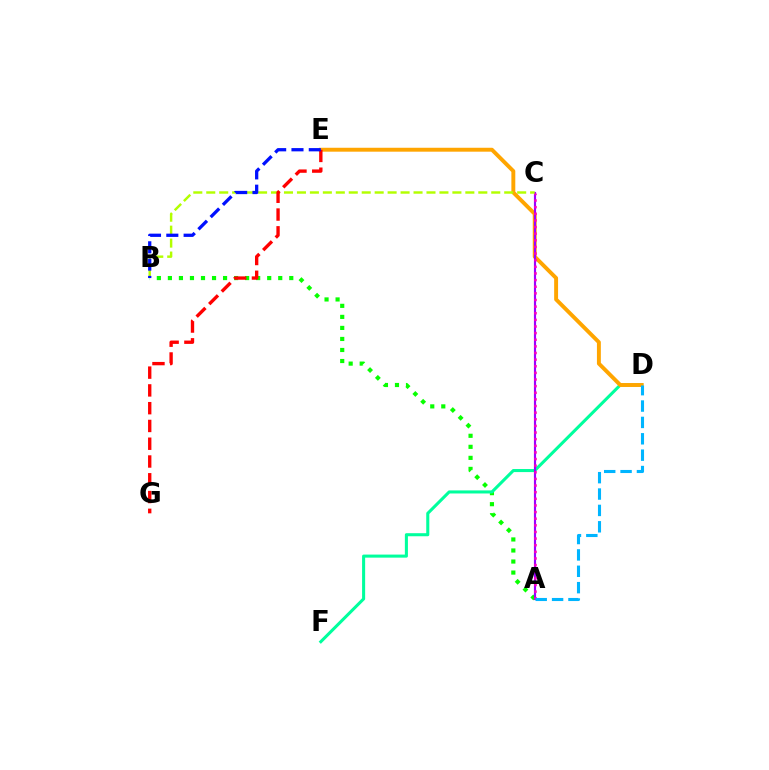{('A', 'B'): [{'color': '#08ff00', 'line_style': 'dotted', 'thickness': 3.0}], ('D', 'F'): [{'color': '#00ff9d', 'line_style': 'solid', 'thickness': 2.2}], ('D', 'E'): [{'color': '#ffa500', 'line_style': 'solid', 'thickness': 2.82}], ('A', 'C'): [{'color': '#9b00ff', 'line_style': 'solid', 'thickness': 1.55}, {'color': '#ff00bd', 'line_style': 'dotted', 'thickness': 1.8}], ('B', 'C'): [{'color': '#b3ff00', 'line_style': 'dashed', 'thickness': 1.76}], ('E', 'G'): [{'color': '#ff0000', 'line_style': 'dashed', 'thickness': 2.41}], ('A', 'D'): [{'color': '#00b5ff', 'line_style': 'dashed', 'thickness': 2.22}], ('B', 'E'): [{'color': '#0010ff', 'line_style': 'dashed', 'thickness': 2.35}]}